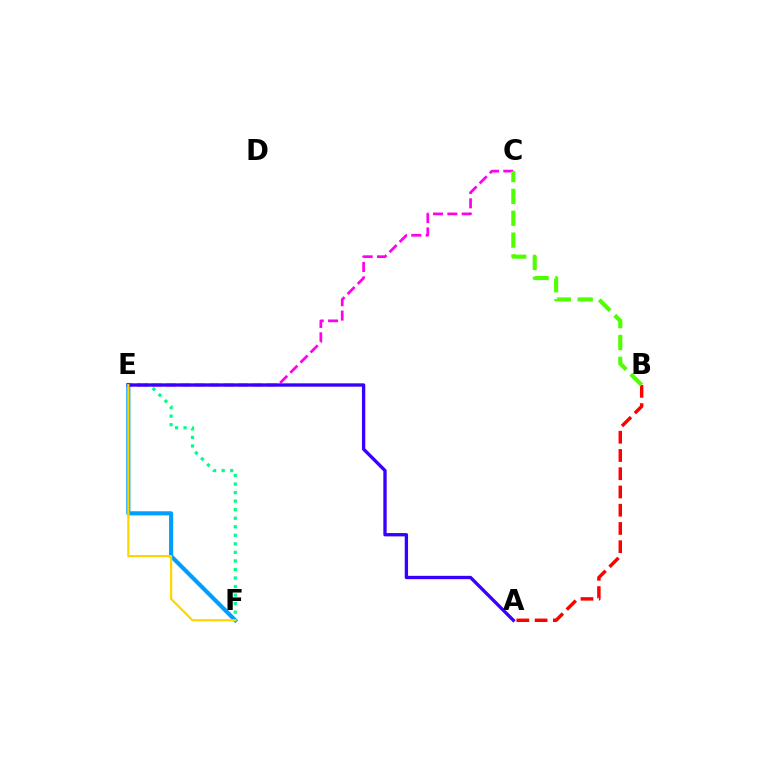{('E', 'F'): [{'color': '#009eff', 'line_style': 'solid', 'thickness': 2.97}, {'color': '#00ff86', 'line_style': 'dotted', 'thickness': 2.32}, {'color': '#ffd500', 'line_style': 'solid', 'thickness': 1.59}], ('C', 'E'): [{'color': '#ff00ed', 'line_style': 'dashed', 'thickness': 1.95}], ('A', 'E'): [{'color': '#3700ff', 'line_style': 'solid', 'thickness': 2.4}], ('A', 'B'): [{'color': '#ff0000', 'line_style': 'dashed', 'thickness': 2.48}], ('B', 'C'): [{'color': '#4fff00', 'line_style': 'dashed', 'thickness': 2.97}]}